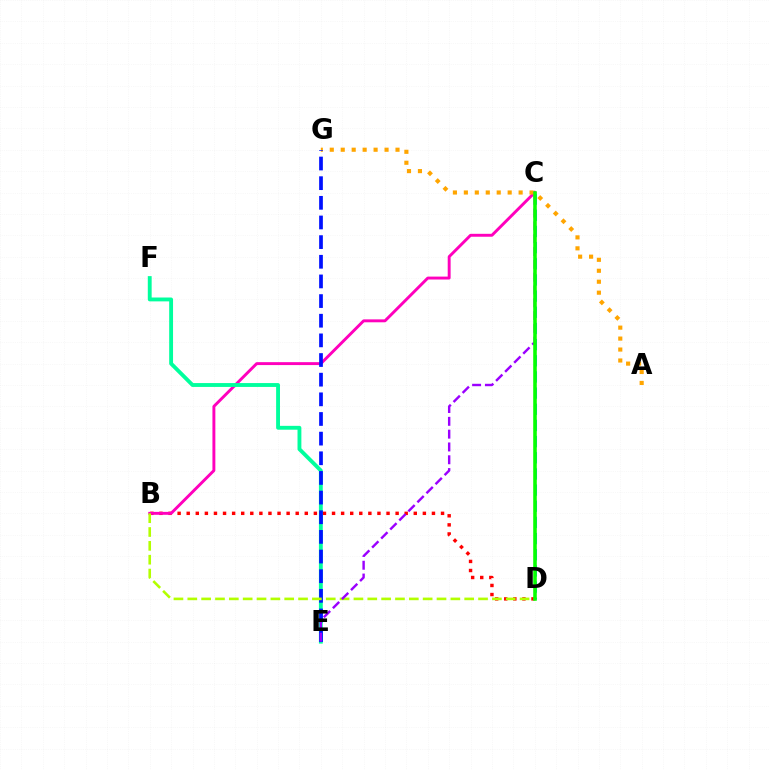{('B', 'D'): [{'color': '#ff0000', 'line_style': 'dotted', 'thickness': 2.47}, {'color': '#b3ff00', 'line_style': 'dashed', 'thickness': 1.88}], ('B', 'C'): [{'color': '#ff00bd', 'line_style': 'solid', 'thickness': 2.1}], ('E', 'F'): [{'color': '#00ff9d', 'line_style': 'solid', 'thickness': 2.78}], ('A', 'G'): [{'color': '#ffa500', 'line_style': 'dotted', 'thickness': 2.98}], ('E', 'G'): [{'color': '#0010ff', 'line_style': 'dashed', 'thickness': 2.67}], ('C', 'D'): [{'color': '#00b5ff', 'line_style': 'dashed', 'thickness': 2.2}, {'color': '#08ff00', 'line_style': 'solid', 'thickness': 2.57}], ('C', 'E'): [{'color': '#9b00ff', 'line_style': 'dashed', 'thickness': 1.74}]}